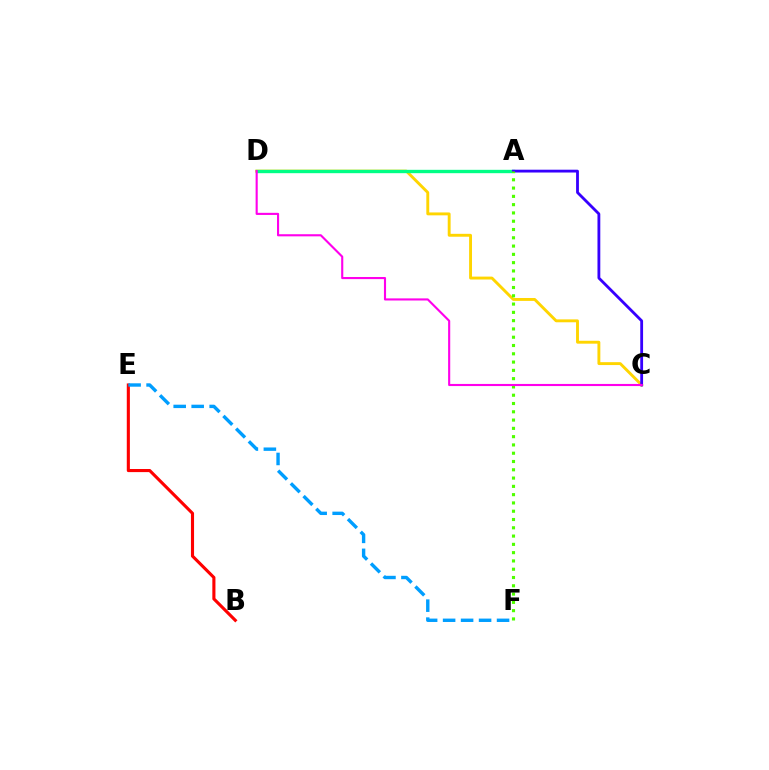{('C', 'D'): [{'color': '#ffd500', 'line_style': 'solid', 'thickness': 2.09}, {'color': '#ff00ed', 'line_style': 'solid', 'thickness': 1.52}], ('B', 'E'): [{'color': '#ff0000', 'line_style': 'solid', 'thickness': 2.24}], ('A', 'D'): [{'color': '#00ff86', 'line_style': 'solid', 'thickness': 2.42}], ('A', 'C'): [{'color': '#3700ff', 'line_style': 'solid', 'thickness': 2.03}], ('A', 'F'): [{'color': '#4fff00', 'line_style': 'dotted', 'thickness': 2.25}], ('E', 'F'): [{'color': '#009eff', 'line_style': 'dashed', 'thickness': 2.44}]}